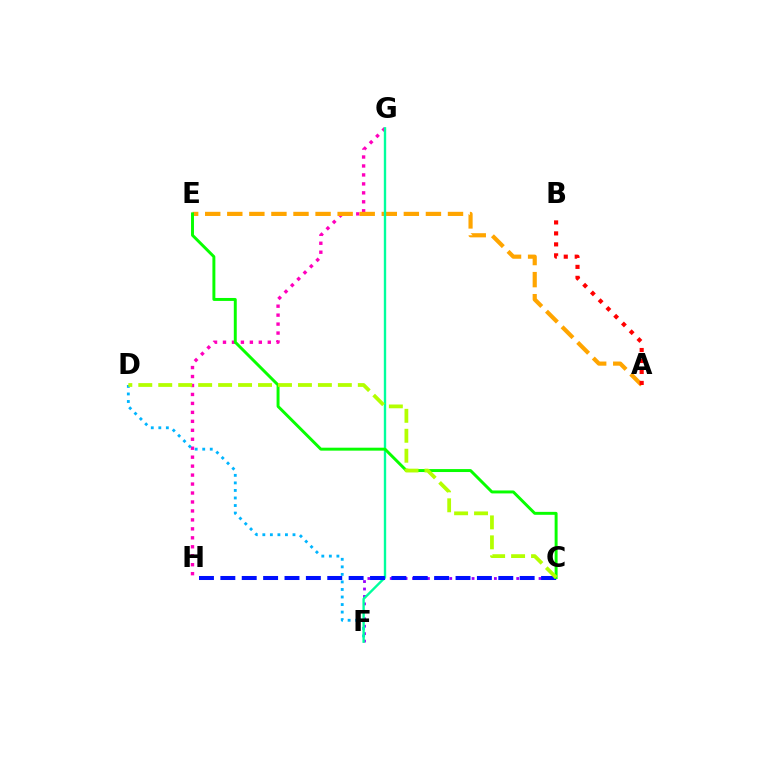{('G', 'H'): [{'color': '#ff00bd', 'line_style': 'dotted', 'thickness': 2.43}], ('A', 'E'): [{'color': '#ffa500', 'line_style': 'dashed', 'thickness': 3.0}], ('C', 'F'): [{'color': '#9b00ff', 'line_style': 'dotted', 'thickness': 2.02}], ('A', 'B'): [{'color': '#ff0000', 'line_style': 'dotted', 'thickness': 2.98}], ('D', 'F'): [{'color': '#00b5ff', 'line_style': 'dotted', 'thickness': 2.05}], ('F', 'G'): [{'color': '#00ff9d', 'line_style': 'solid', 'thickness': 1.7}], ('C', 'H'): [{'color': '#0010ff', 'line_style': 'dashed', 'thickness': 2.9}], ('C', 'E'): [{'color': '#08ff00', 'line_style': 'solid', 'thickness': 2.12}], ('C', 'D'): [{'color': '#b3ff00', 'line_style': 'dashed', 'thickness': 2.71}]}